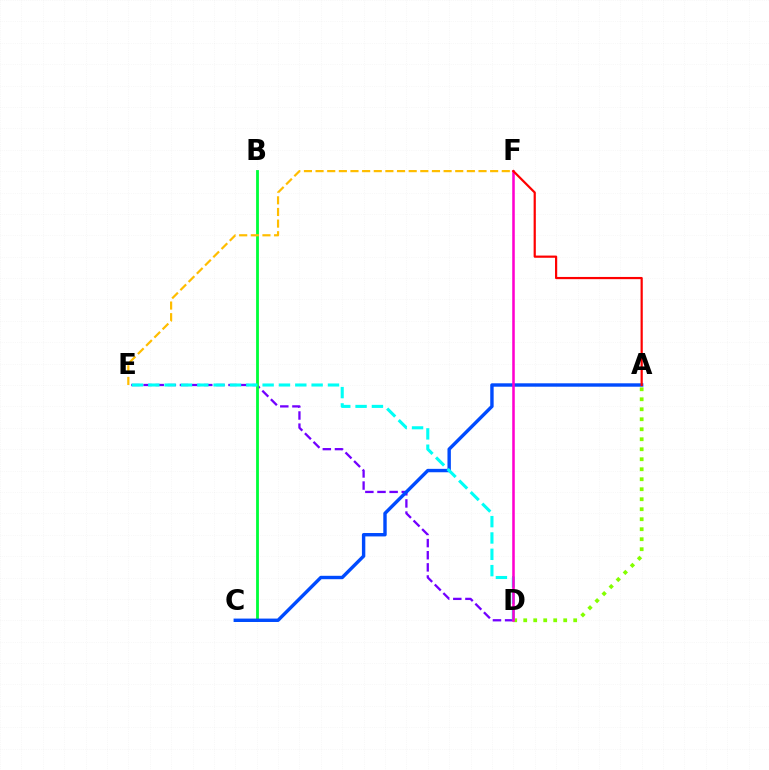{('A', 'D'): [{'color': '#84ff00', 'line_style': 'dotted', 'thickness': 2.72}], ('D', 'E'): [{'color': '#7200ff', 'line_style': 'dashed', 'thickness': 1.65}, {'color': '#00fff6', 'line_style': 'dashed', 'thickness': 2.22}], ('B', 'C'): [{'color': '#00ff39', 'line_style': 'solid', 'thickness': 2.03}], ('E', 'F'): [{'color': '#ffbd00', 'line_style': 'dashed', 'thickness': 1.58}], ('A', 'C'): [{'color': '#004bff', 'line_style': 'solid', 'thickness': 2.45}], ('D', 'F'): [{'color': '#ff00cf', 'line_style': 'solid', 'thickness': 1.84}], ('A', 'F'): [{'color': '#ff0000', 'line_style': 'solid', 'thickness': 1.59}]}